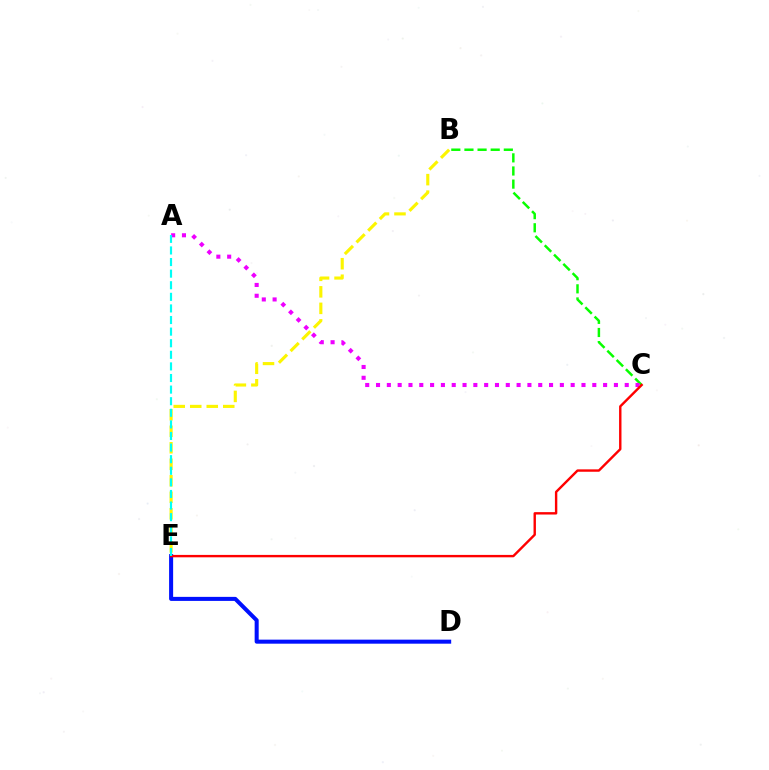{('B', 'C'): [{'color': '#08ff00', 'line_style': 'dashed', 'thickness': 1.78}], ('D', 'E'): [{'color': '#0010ff', 'line_style': 'solid', 'thickness': 2.9}], ('B', 'E'): [{'color': '#fcf500', 'line_style': 'dashed', 'thickness': 2.24}], ('A', 'C'): [{'color': '#ee00ff', 'line_style': 'dotted', 'thickness': 2.94}], ('C', 'E'): [{'color': '#ff0000', 'line_style': 'solid', 'thickness': 1.73}], ('A', 'E'): [{'color': '#00fff6', 'line_style': 'dashed', 'thickness': 1.58}]}